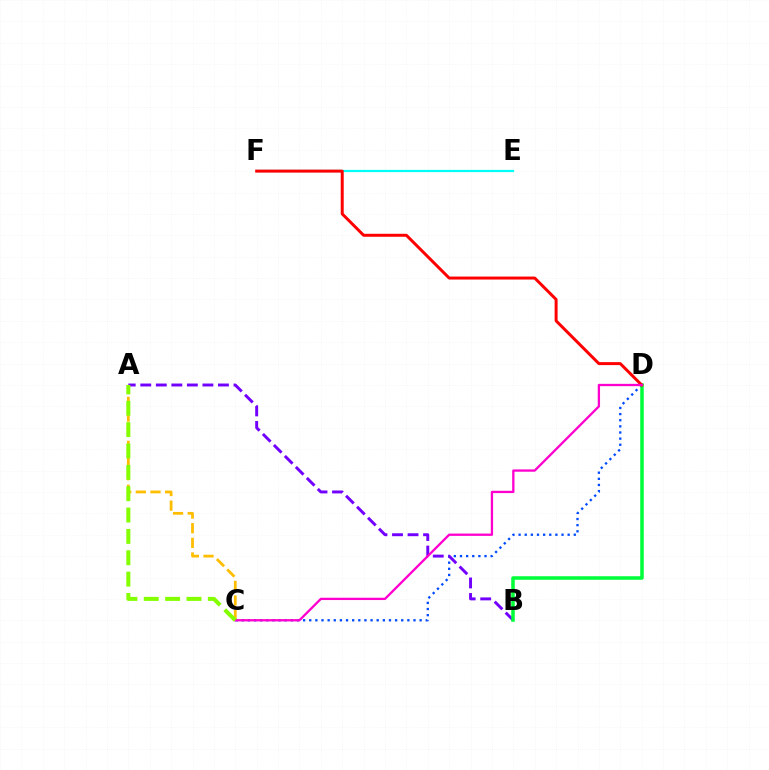{('C', 'D'): [{'color': '#004bff', 'line_style': 'dotted', 'thickness': 1.67}, {'color': '#ff00cf', 'line_style': 'solid', 'thickness': 1.66}], ('A', 'B'): [{'color': '#7200ff', 'line_style': 'dashed', 'thickness': 2.11}], ('E', 'F'): [{'color': '#00fff6', 'line_style': 'solid', 'thickness': 1.62}], ('B', 'D'): [{'color': '#00ff39', 'line_style': 'solid', 'thickness': 2.54}], ('D', 'F'): [{'color': '#ff0000', 'line_style': 'solid', 'thickness': 2.14}], ('A', 'C'): [{'color': '#ffbd00', 'line_style': 'dashed', 'thickness': 1.99}, {'color': '#84ff00', 'line_style': 'dashed', 'thickness': 2.9}]}